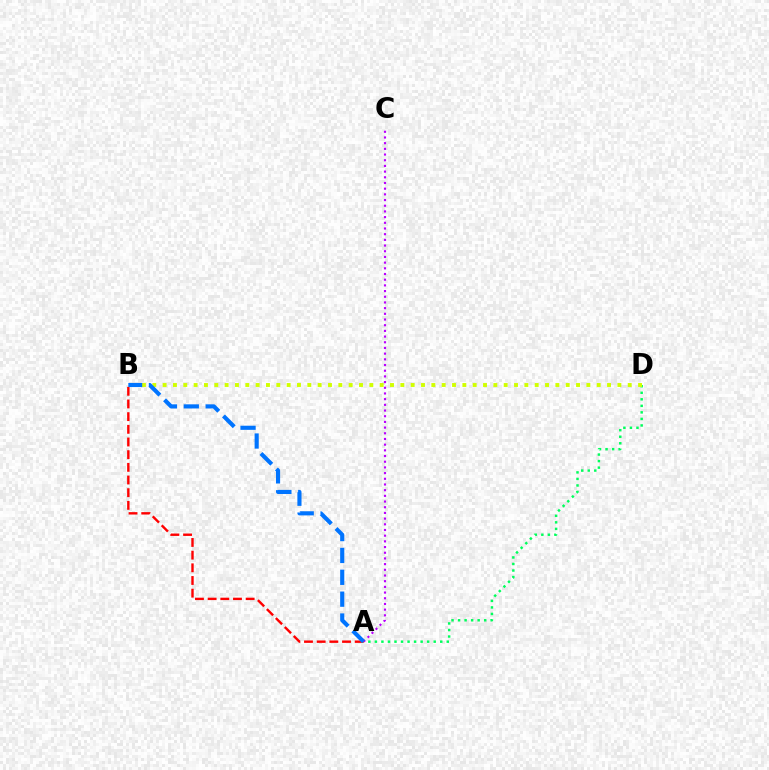{('A', 'D'): [{'color': '#00ff5c', 'line_style': 'dotted', 'thickness': 1.78}], ('B', 'D'): [{'color': '#d1ff00', 'line_style': 'dotted', 'thickness': 2.81}], ('A', 'C'): [{'color': '#b900ff', 'line_style': 'dotted', 'thickness': 1.55}], ('A', 'B'): [{'color': '#ff0000', 'line_style': 'dashed', 'thickness': 1.72}, {'color': '#0074ff', 'line_style': 'dashed', 'thickness': 2.97}]}